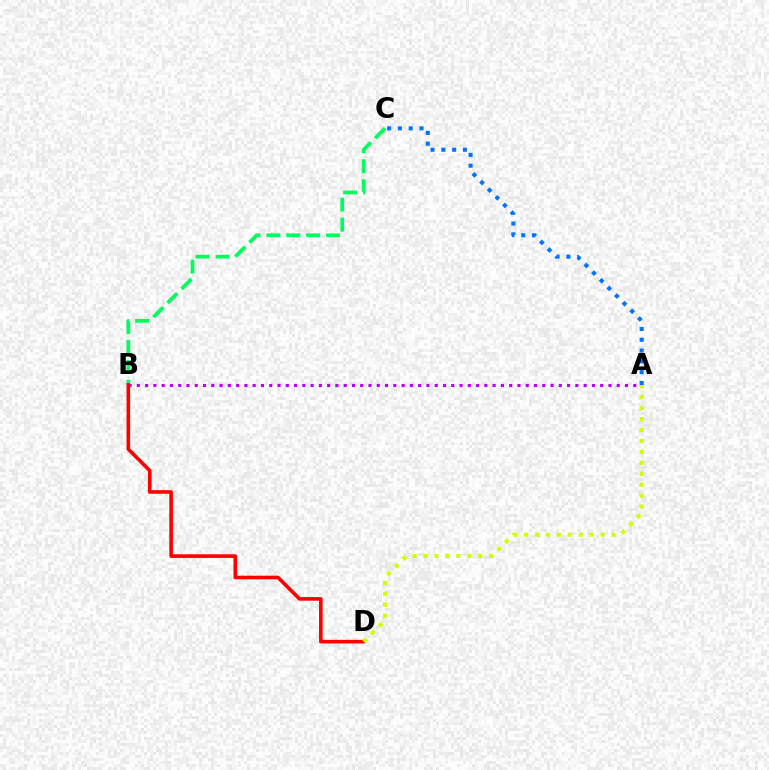{('A', 'B'): [{'color': '#b900ff', 'line_style': 'dotted', 'thickness': 2.25}], ('B', 'C'): [{'color': '#00ff5c', 'line_style': 'dashed', 'thickness': 2.71}], ('B', 'D'): [{'color': '#ff0000', 'line_style': 'solid', 'thickness': 2.6}], ('A', 'C'): [{'color': '#0074ff', 'line_style': 'dotted', 'thickness': 2.93}], ('A', 'D'): [{'color': '#d1ff00', 'line_style': 'dotted', 'thickness': 2.97}]}